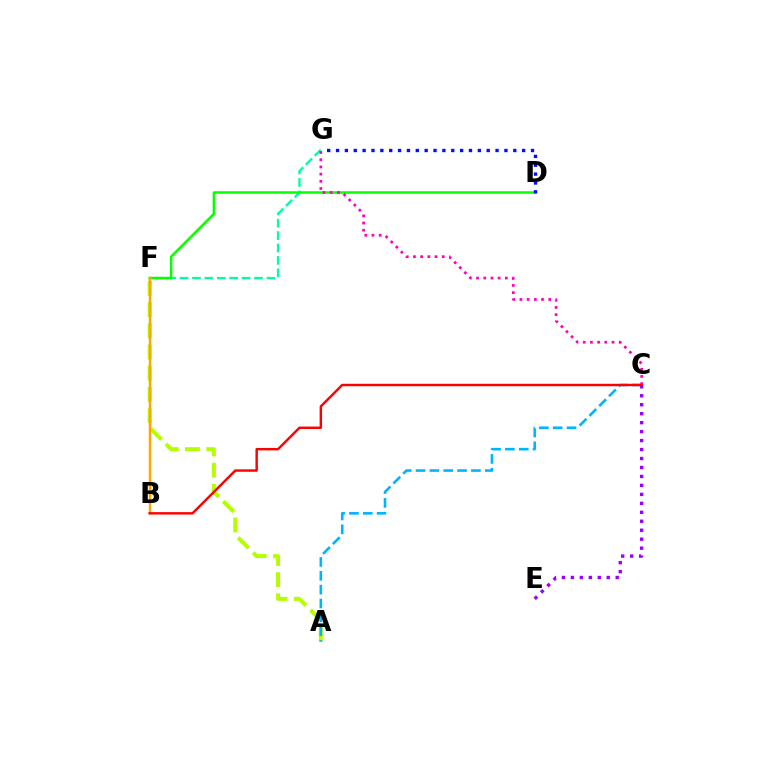{('F', 'G'): [{'color': '#00ff9d', 'line_style': 'dashed', 'thickness': 1.69}], ('A', 'F'): [{'color': '#b3ff00', 'line_style': 'dashed', 'thickness': 2.88}], ('D', 'F'): [{'color': '#08ff00', 'line_style': 'solid', 'thickness': 1.8}], ('C', 'G'): [{'color': '#ff00bd', 'line_style': 'dotted', 'thickness': 1.96}], ('A', 'C'): [{'color': '#00b5ff', 'line_style': 'dashed', 'thickness': 1.88}], ('B', 'F'): [{'color': '#ffa500', 'line_style': 'solid', 'thickness': 1.79}], ('D', 'G'): [{'color': '#0010ff', 'line_style': 'dotted', 'thickness': 2.41}], ('B', 'C'): [{'color': '#ff0000', 'line_style': 'solid', 'thickness': 1.75}], ('C', 'E'): [{'color': '#9b00ff', 'line_style': 'dotted', 'thickness': 2.44}]}